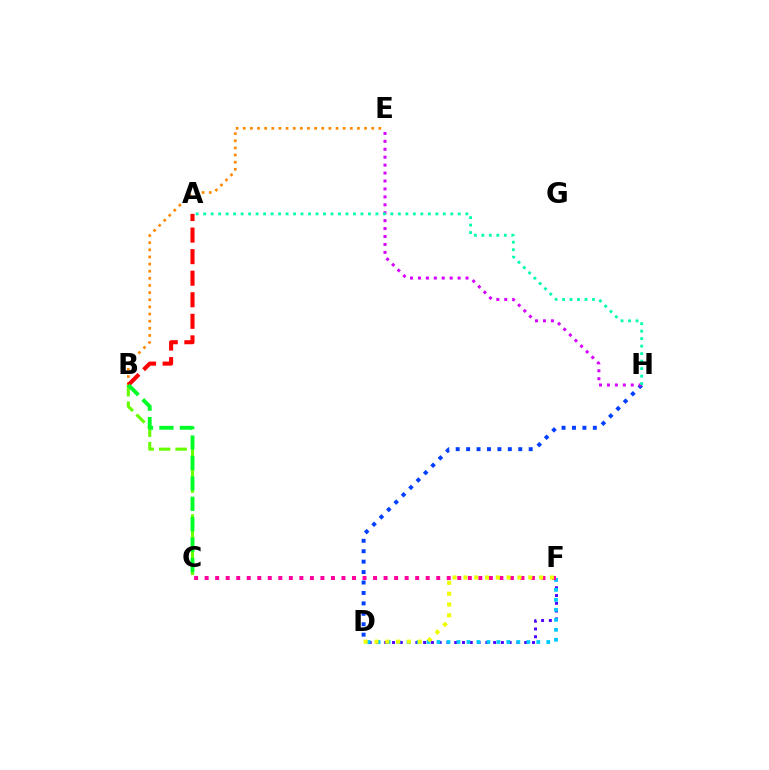{('D', 'F'): [{'color': '#4f00ff', 'line_style': 'dotted', 'thickness': 2.11}, {'color': '#00c7ff', 'line_style': 'dotted', 'thickness': 2.71}, {'color': '#eeff00', 'line_style': 'dotted', 'thickness': 2.94}], ('B', 'C'): [{'color': '#66ff00', 'line_style': 'dashed', 'thickness': 2.23}, {'color': '#00ff27', 'line_style': 'dashed', 'thickness': 2.77}], ('B', 'E'): [{'color': '#ff8800', 'line_style': 'dotted', 'thickness': 1.94}], ('D', 'H'): [{'color': '#003fff', 'line_style': 'dotted', 'thickness': 2.83}], ('E', 'H'): [{'color': '#d600ff', 'line_style': 'dotted', 'thickness': 2.15}], ('A', 'B'): [{'color': '#ff0000', 'line_style': 'dashed', 'thickness': 2.93}], ('C', 'F'): [{'color': '#ff00a0', 'line_style': 'dotted', 'thickness': 2.86}], ('A', 'H'): [{'color': '#00ffaf', 'line_style': 'dotted', 'thickness': 2.03}]}